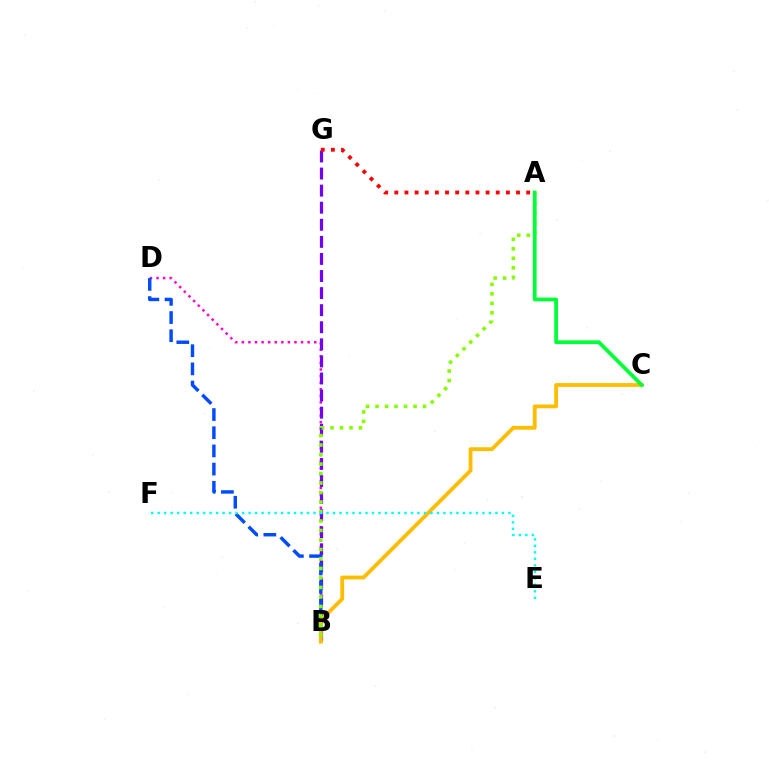{('B', 'D'): [{'color': '#ff00cf', 'line_style': 'dotted', 'thickness': 1.79}, {'color': '#004bff', 'line_style': 'dashed', 'thickness': 2.47}], ('B', 'G'): [{'color': '#7200ff', 'line_style': 'dashed', 'thickness': 2.32}], ('B', 'C'): [{'color': '#ffbd00', 'line_style': 'solid', 'thickness': 2.75}], ('A', 'B'): [{'color': '#84ff00', 'line_style': 'dotted', 'thickness': 2.58}], ('A', 'C'): [{'color': '#00ff39', 'line_style': 'solid', 'thickness': 2.71}], ('A', 'G'): [{'color': '#ff0000', 'line_style': 'dotted', 'thickness': 2.76}], ('E', 'F'): [{'color': '#00fff6', 'line_style': 'dotted', 'thickness': 1.76}]}